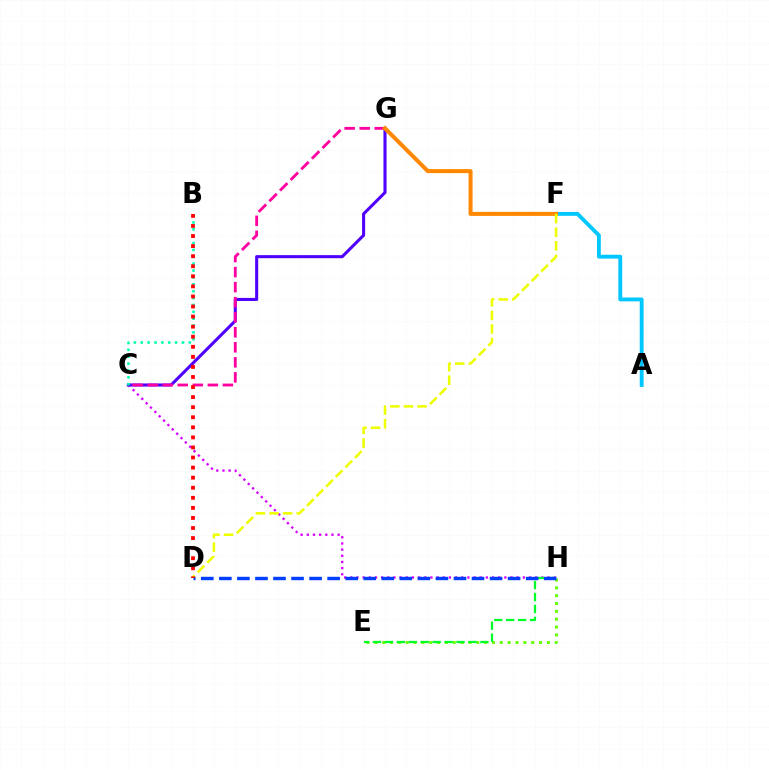{('E', 'H'): [{'color': '#66ff00', 'line_style': 'dotted', 'thickness': 2.13}, {'color': '#00ff27', 'line_style': 'dashed', 'thickness': 1.62}], ('C', 'H'): [{'color': '#d600ff', 'line_style': 'dotted', 'thickness': 1.67}], ('A', 'F'): [{'color': '#00c7ff', 'line_style': 'solid', 'thickness': 2.77}], ('C', 'G'): [{'color': '#4f00ff', 'line_style': 'solid', 'thickness': 2.21}, {'color': '#ff00a0', 'line_style': 'dashed', 'thickness': 2.04}], ('B', 'C'): [{'color': '#00ffaf', 'line_style': 'dotted', 'thickness': 1.87}], ('F', 'G'): [{'color': '#ff8800', 'line_style': 'solid', 'thickness': 2.89}], ('D', 'F'): [{'color': '#eeff00', 'line_style': 'dashed', 'thickness': 1.85}], ('D', 'H'): [{'color': '#003fff', 'line_style': 'dashed', 'thickness': 2.45}], ('B', 'D'): [{'color': '#ff0000', 'line_style': 'dotted', 'thickness': 2.74}]}